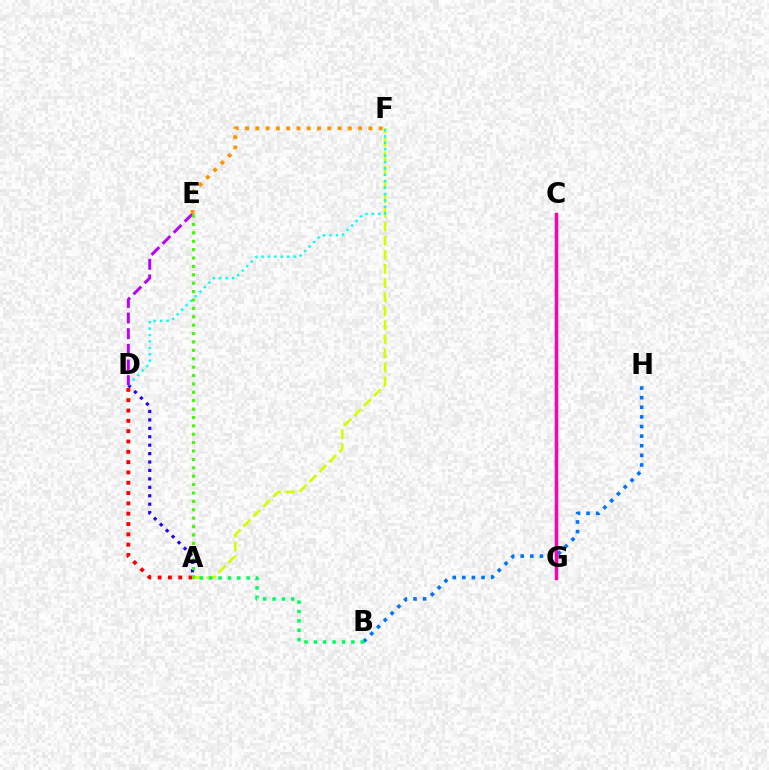{('A', 'D'): [{'color': '#ff0000', 'line_style': 'dotted', 'thickness': 2.8}, {'color': '#2500ff', 'line_style': 'dotted', 'thickness': 2.29}], ('A', 'F'): [{'color': '#d1ff00', 'line_style': 'dashed', 'thickness': 1.91}], ('B', 'H'): [{'color': '#0074ff', 'line_style': 'dotted', 'thickness': 2.61}], ('C', 'G'): [{'color': '#ff00ac', 'line_style': 'solid', 'thickness': 2.51}], ('D', 'F'): [{'color': '#00fff6', 'line_style': 'dotted', 'thickness': 1.74}], ('D', 'E'): [{'color': '#b900ff', 'line_style': 'dashed', 'thickness': 2.13}], ('E', 'F'): [{'color': '#ff9400', 'line_style': 'dotted', 'thickness': 2.79}], ('A', 'B'): [{'color': '#00ff5c', 'line_style': 'dotted', 'thickness': 2.55}], ('A', 'E'): [{'color': '#3dff00', 'line_style': 'dotted', 'thickness': 2.28}]}